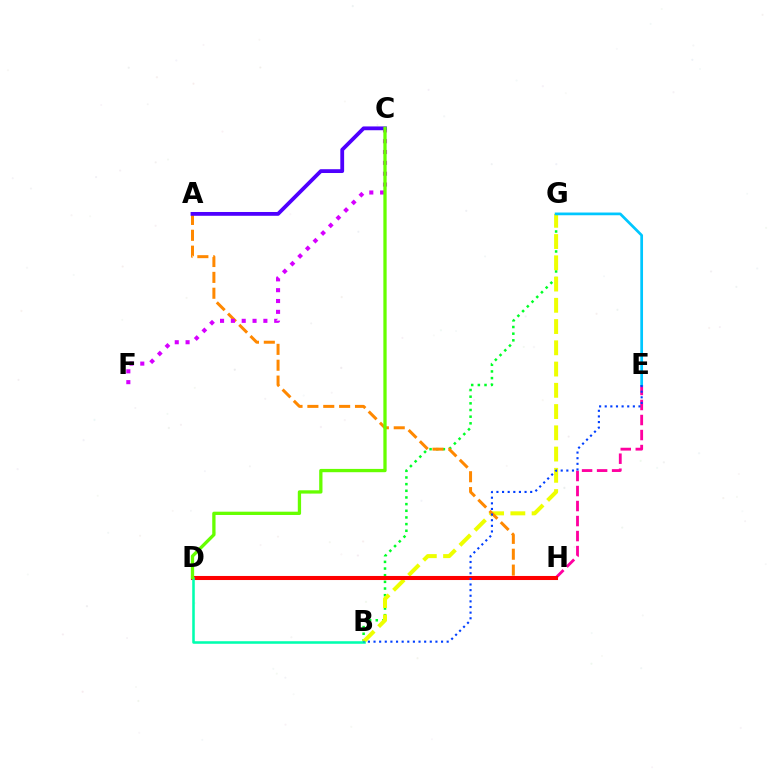{('B', 'G'): [{'color': '#00ff27', 'line_style': 'dotted', 'thickness': 1.81}, {'color': '#eeff00', 'line_style': 'dashed', 'thickness': 2.89}], ('E', 'H'): [{'color': '#ff00a0', 'line_style': 'dashed', 'thickness': 2.04}], ('A', 'H'): [{'color': '#ff8800', 'line_style': 'dashed', 'thickness': 2.16}], ('D', 'H'): [{'color': '#ff0000', 'line_style': 'solid', 'thickness': 2.93}], ('E', 'G'): [{'color': '#00c7ff', 'line_style': 'solid', 'thickness': 1.96}], ('C', 'F'): [{'color': '#d600ff', 'line_style': 'dotted', 'thickness': 2.94}], ('B', 'D'): [{'color': '#00ffaf', 'line_style': 'solid', 'thickness': 1.84}], ('A', 'C'): [{'color': '#4f00ff', 'line_style': 'solid', 'thickness': 2.74}], ('B', 'E'): [{'color': '#003fff', 'line_style': 'dotted', 'thickness': 1.53}], ('C', 'D'): [{'color': '#66ff00', 'line_style': 'solid', 'thickness': 2.37}]}